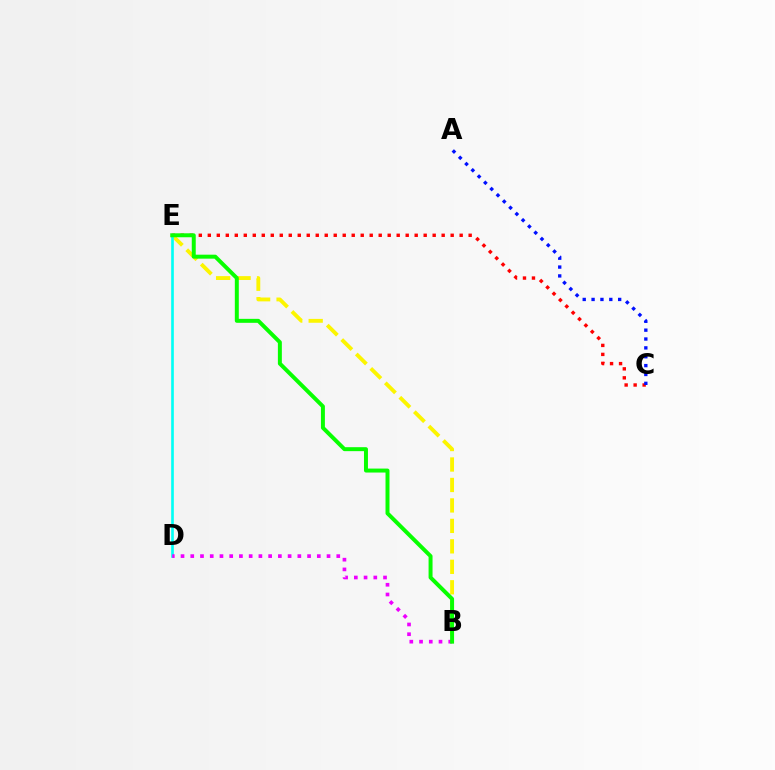{('C', 'E'): [{'color': '#ff0000', 'line_style': 'dotted', 'thickness': 2.44}], ('B', 'E'): [{'color': '#fcf500', 'line_style': 'dashed', 'thickness': 2.78}, {'color': '#08ff00', 'line_style': 'solid', 'thickness': 2.86}], ('D', 'E'): [{'color': '#00fff6', 'line_style': 'solid', 'thickness': 1.91}], ('B', 'D'): [{'color': '#ee00ff', 'line_style': 'dotted', 'thickness': 2.64}], ('A', 'C'): [{'color': '#0010ff', 'line_style': 'dotted', 'thickness': 2.41}]}